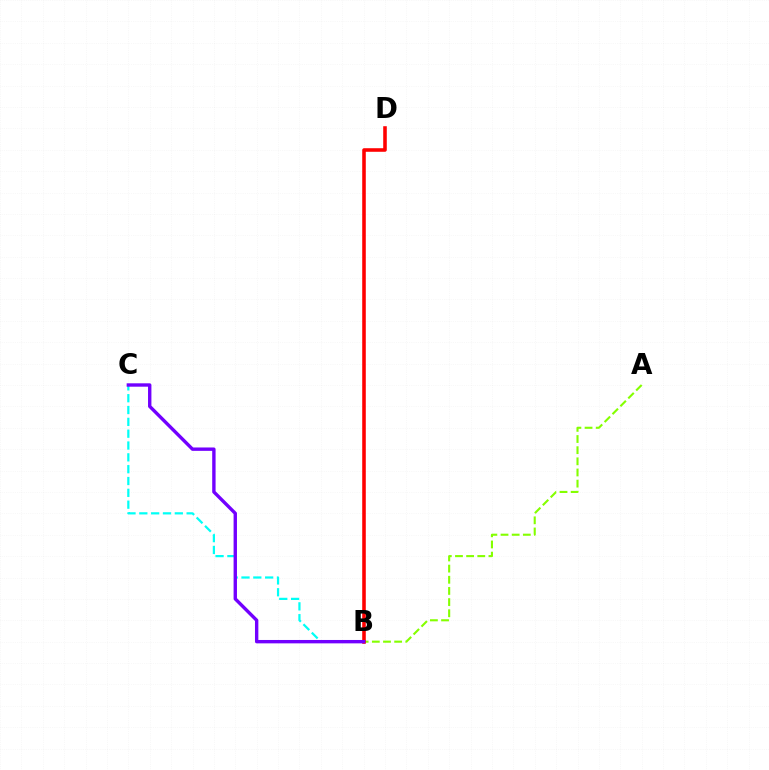{('A', 'B'): [{'color': '#84ff00', 'line_style': 'dashed', 'thickness': 1.52}], ('B', 'C'): [{'color': '#00fff6', 'line_style': 'dashed', 'thickness': 1.61}, {'color': '#7200ff', 'line_style': 'solid', 'thickness': 2.43}], ('B', 'D'): [{'color': '#ff0000', 'line_style': 'solid', 'thickness': 2.57}]}